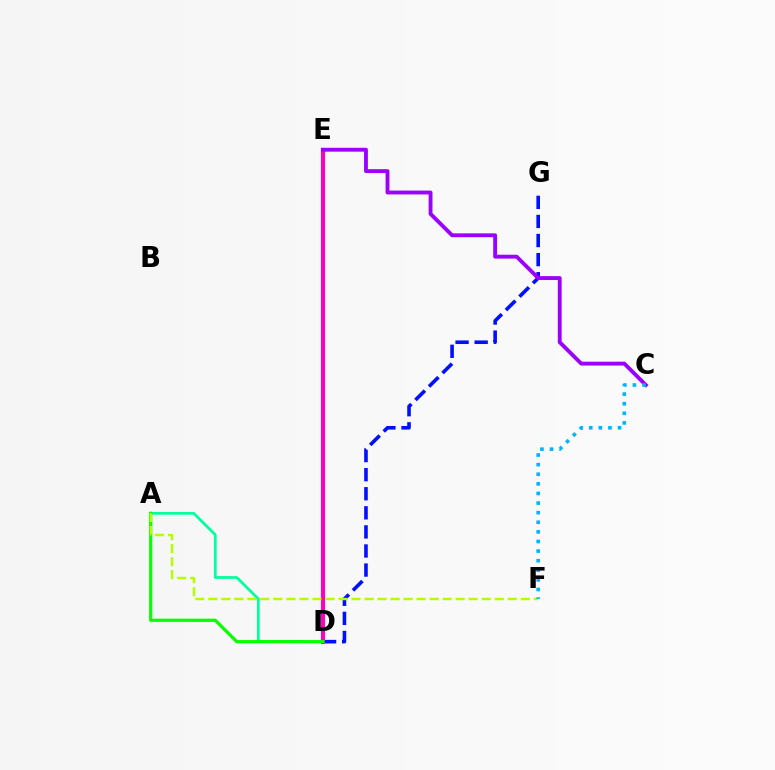{('A', 'D'): [{'color': '#00ff9d', 'line_style': 'solid', 'thickness': 1.96}, {'color': '#08ff00', 'line_style': 'solid', 'thickness': 2.31}], ('D', 'G'): [{'color': '#0010ff', 'line_style': 'dashed', 'thickness': 2.59}], ('D', 'E'): [{'color': '#ffa500', 'line_style': 'solid', 'thickness': 1.91}, {'color': '#ff0000', 'line_style': 'dotted', 'thickness': 2.59}, {'color': '#ff00bd', 'line_style': 'solid', 'thickness': 2.94}], ('C', 'E'): [{'color': '#9b00ff', 'line_style': 'solid', 'thickness': 2.77}], ('A', 'F'): [{'color': '#b3ff00', 'line_style': 'dashed', 'thickness': 1.77}], ('C', 'F'): [{'color': '#00b5ff', 'line_style': 'dotted', 'thickness': 2.61}]}